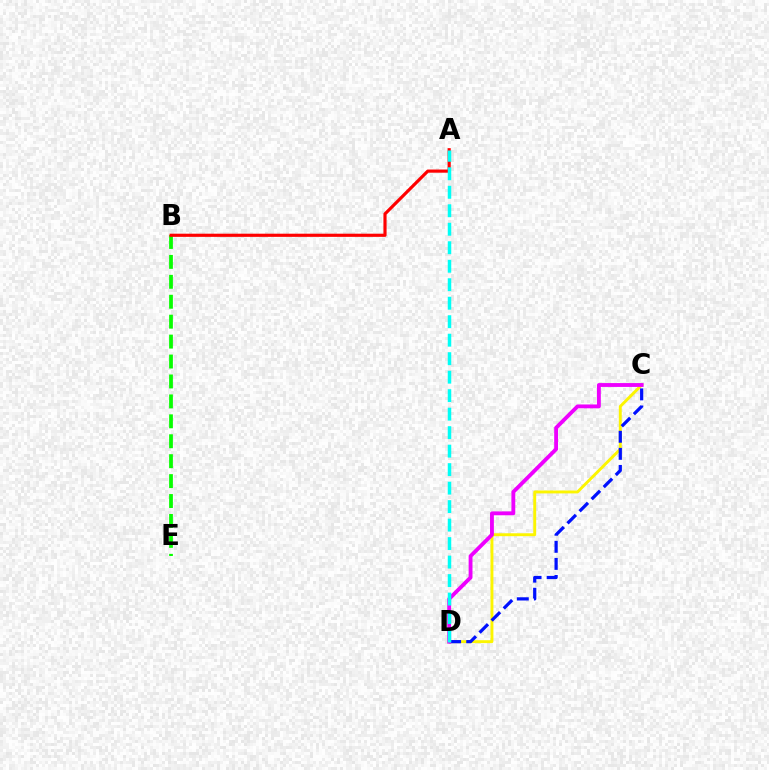{('C', 'D'): [{'color': '#fcf500', 'line_style': 'solid', 'thickness': 2.1}, {'color': '#0010ff', 'line_style': 'dashed', 'thickness': 2.32}, {'color': '#ee00ff', 'line_style': 'solid', 'thickness': 2.77}], ('B', 'E'): [{'color': '#08ff00', 'line_style': 'dashed', 'thickness': 2.71}], ('A', 'B'): [{'color': '#ff0000', 'line_style': 'solid', 'thickness': 2.27}], ('A', 'D'): [{'color': '#00fff6', 'line_style': 'dashed', 'thickness': 2.51}]}